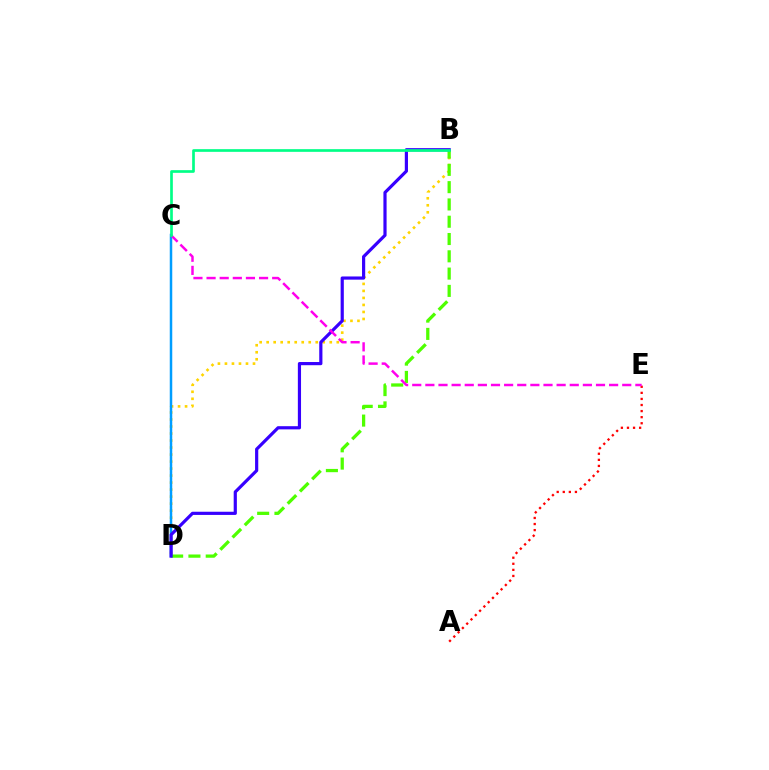{('B', 'D'): [{'color': '#ffd500', 'line_style': 'dotted', 'thickness': 1.91}, {'color': '#4fff00', 'line_style': 'dashed', 'thickness': 2.35}, {'color': '#3700ff', 'line_style': 'solid', 'thickness': 2.29}], ('A', 'E'): [{'color': '#ff0000', 'line_style': 'dotted', 'thickness': 1.65}], ('C', 'D'): [{'color': '#009eff', 'line_style': 'solid', 'thickness': 1.8}], ('C', 'E'): [{'color': '#ff00ed', 'line_style': 'dashed', 'thickness': 1.78}], ('B', 'C'): [{'color': '#00ff86', 'line_style': 'solid', 'thickness': 1.93}]}